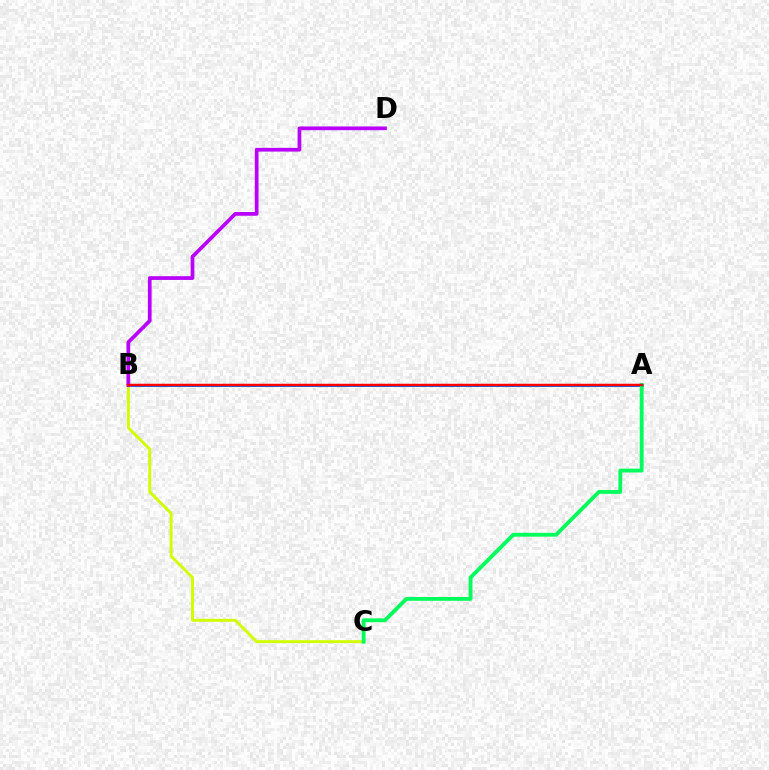{('B', 'C'): [{'color': '#d1ff00', 'line_style': 'solid', 'thickness': 2.11}], ('A', 'B'): [{'color': '#0074ff', 'line_style': 'solid', 'thickness': 2.18}, {'color': '#ff0000', 'line_style': 'solid', 'thickness': 1.77}], ('A', 'C'): [{'color': '#00ff5c', 'line_style': 'solid', 'thickness': 2.76}], ('B', 'D'): [{'color': '#b900ff', 'line_style': 'solid', 'thickness': 2.68}]}